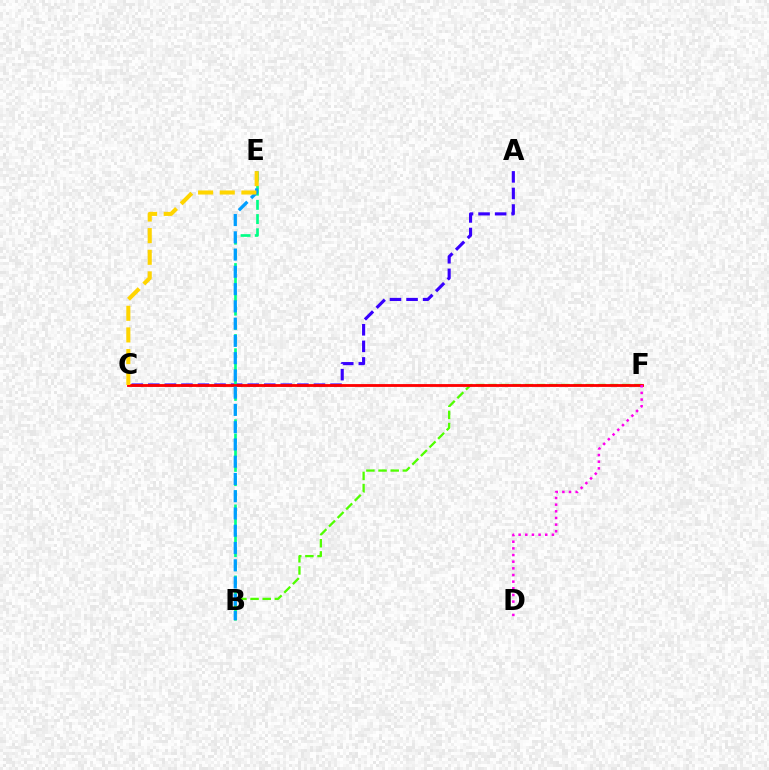{('A', 'C'): [{'color': '#3700ff', 'line_style': 'dashed', 'thickness': 2.25}], ('B', 'E'): [{'color': '#00ff86', 'line_style': 'dashed', 'thickness': 1.93}, {'color': '#009eff', 'line_style': 'dashed', 'thickness': 2.34}], ('B', 'F'): [{'color': '#4fff00', 'line_style': 'dashed', 'thickness': 1.65}], ('C', 'F'): [{'color': '#ff0000', 'line_style': 'solid', 'thickness': 2.04}], ('C', 'E'): [{'color': '#ffd500', 'line_style': 'dashed', 'thickness': 2.94}], ('D', 'F'): [{'color': '#ff00ed', 'line_style': 'dotted', 'thickness': 1.81}]}